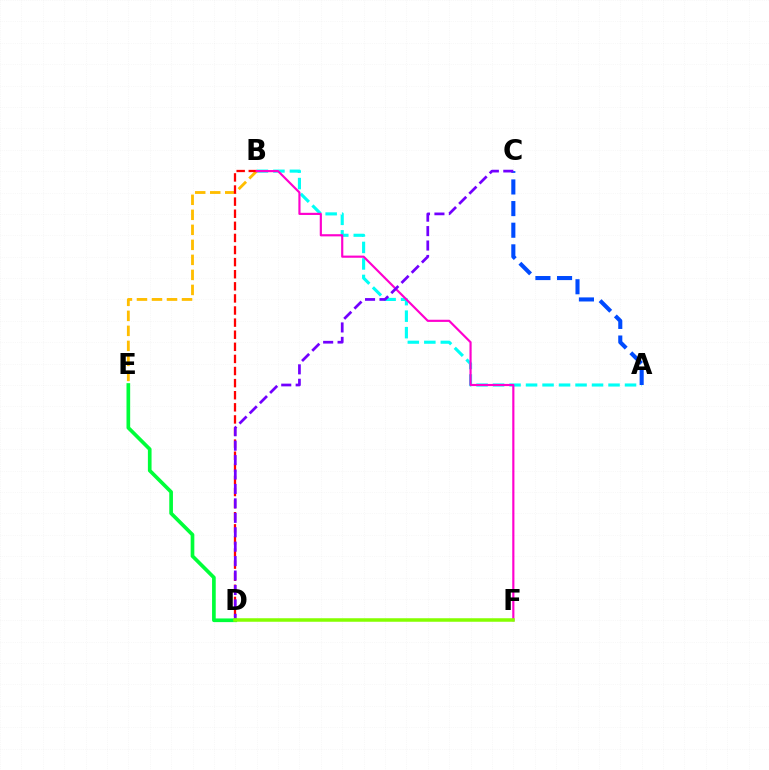{('A', 'B'): [{'color': '#00fff6', 'line_style': 'dashed', 'thickness': 2.24}], ('B', 'E'): [{'color': '#ffbd00', 'line_style': 'dashed', 'thickness': 2.04}], ('B', 'D'): [{'color': '#ff0000', 'line_style': 'dashed', 'thickness': 1.64}], ('A', 'C'): [{'color': '#004bff', 'line_style': 'dashed', 'thickness': 2.94}], ('B', 'F'): [{'color': '#ff00cf', 'line_style': 'solid', 'thickness': 1.56}], ('C', 'D'): [{'color': '#7200ff', 'line_style': 'dashed', 'thickness': 1.96}], ('D', 'E'): [{'color': '#00ff39', 'line_style': 'solid', 'thickness': 2.64}], ('D', 'F'): [{'color': '#84ff00', 'line_style': 'solid', 'thickness': 2.53}]}